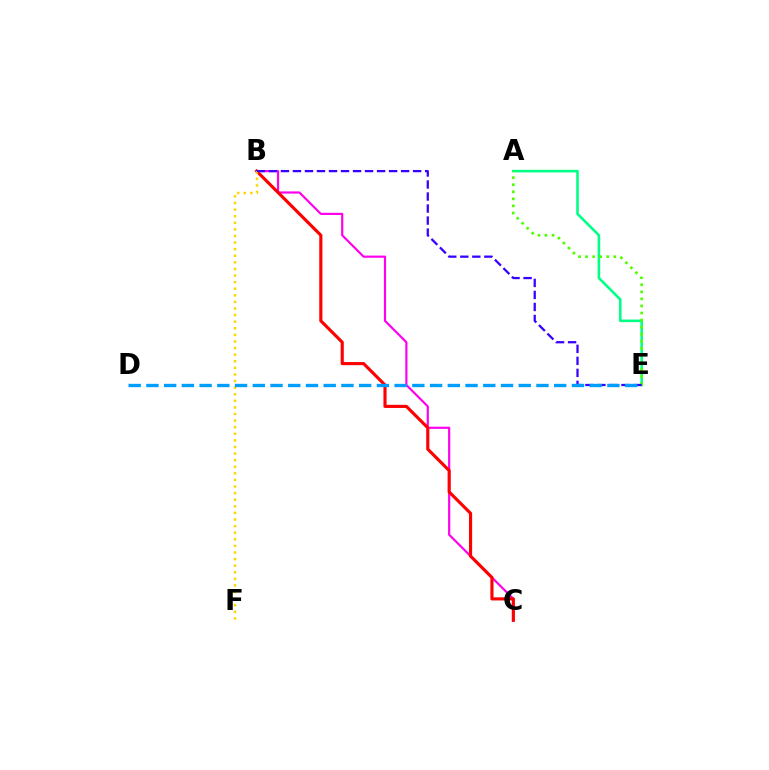{('B', 'C'): [{'color': '#ff00ed', 'line_style': 'solid', 'thickness': 1.57}, {'color': '#ff0000', 'line_style': 'solid', 'thickness': 2.26}], ('A', 'E'): [{'color': '#00ff86', 'line_style': 'solid', 'thickness': 1.86}, {'color': '#4fff00', 'line_style': 'dotted', 'thickness': 1.92}], ('B', 'F'): [{'color': '#ffd500', 'line_style': 'dotted', 'thickness': 1.79}], ('B', 'E'): [{'color': '#3700ff', 'line_style': 'dashed', 'thickness': 1.63}], ('D', 'E'): [{'color': '#009eff', 'line_style': 'dashed', 'thickness': 2.41}]}